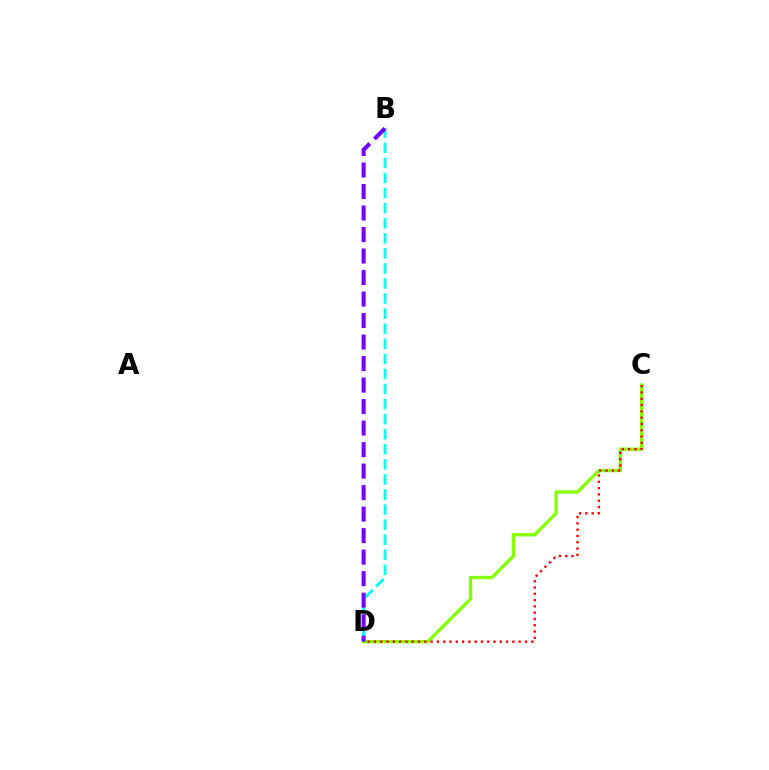{('B', 'D'): [{'color': '#00fff6', 'line_style': 'dashed', 'thickness': 2.05}, {'color': '#7200ff', 'line_style': 'dashed', 'thickness': 2.92}], ('C', 'D'): [{'color': '#84ff00', 'line_style': 'solid', 'thickness': 2.39}, {'color': '#ff0000', 'line_style': 'dotted', 'thickness': 1.71}]}